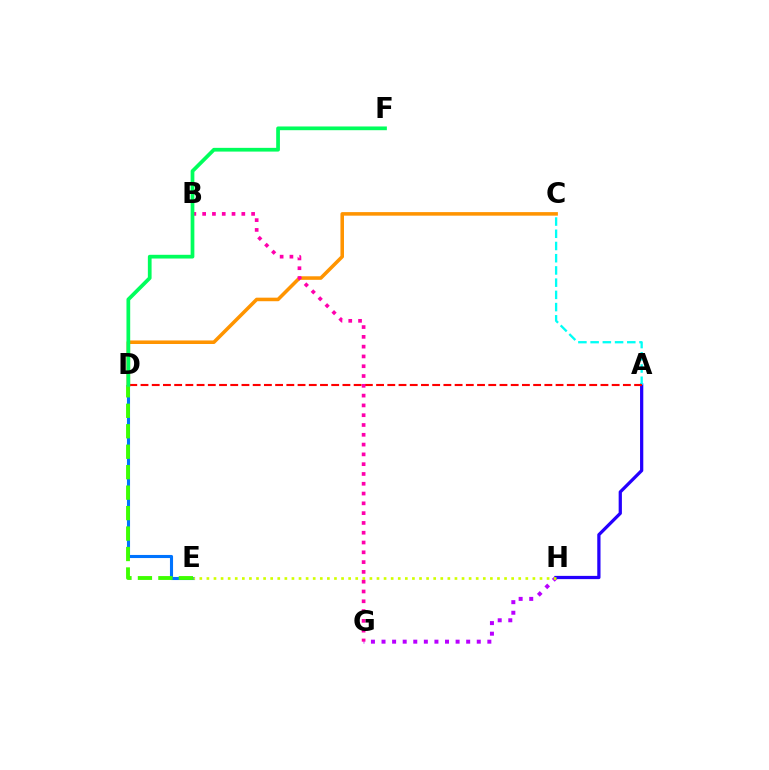{('D', 'E'): [{'color': '#0074ff', 'line_style': 'solid', 'thickness': 2.23}, {'color': '#3dff00', 'line_style': 'dashed', 'thickness': 2.78}], ('G', 'H'): [{'color': '#b900ff', 'line_style': 'dotted', 'thickness': 2.88}], ('A', 'H'): [{'color': '#2500ff', 'line_style': 'solid', 'thickness': 2.34}], ('E', 'H'): [{'color': '#d1ff00', 'line_style': 'dotted', 'thickness': 1.93}], ('A', 'C'): [{'color': '#00fff6', 'line_style': 'dashed', 'thickness': 1.66}], ('A', 'D'): [{'color': '#ff0000', 'line_style': 'dashed', 'thickness': 1.52}], ('C', 'D'): [{'color': '#ff9400', 'line_style': 'solid', 'thickness': 2.56}], ('B', 'G'): [{'color': '#ff00ac', 'line_style': 'dotted', 'thickness': 2.66}], ('D', 'F'): [{'color': '#00ff5c', 'line_style': 'solid', 'thickness': 2.69}]}